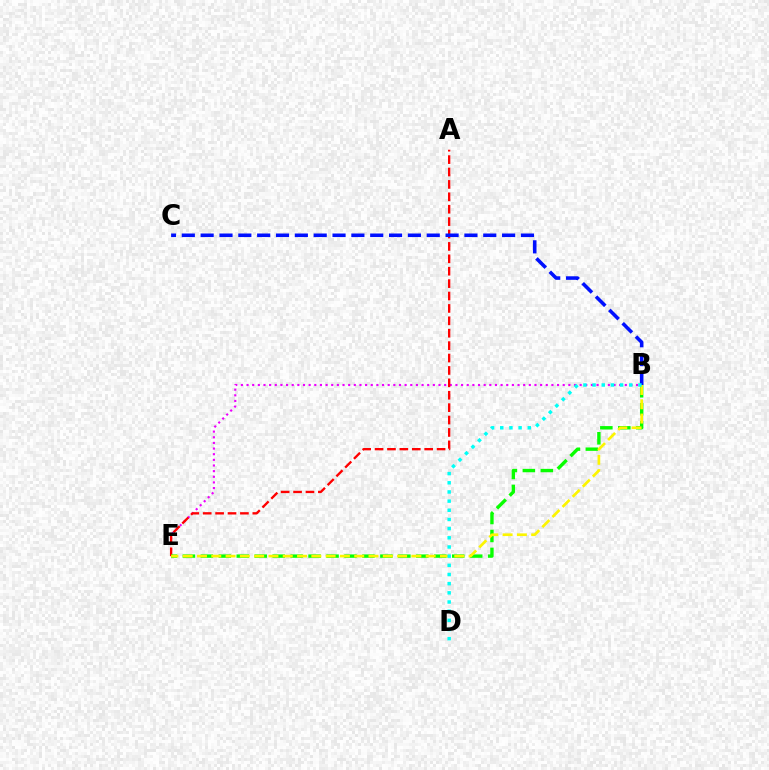{('B', 'E'): [{'color': '#ee00ff', 'line_style': 'dotted', 'thickness': 1.53}, {'color': '#08ff00', 'line_style': 'dashed', 'thickness': 2.44}, {'color': '#fcf500', 'line_style': 'dashed', 'thickness': 1.94}], ('A', 'E'): [{'color': '#ff0000', 'line_style': 'dashed', 'thickness': 1.68}], ('B', 'C'): [{'color': '#0010ff', 'line_style': 'dashed', 'thickness': 2.56}], ('B', 'D'): [{'color': '#00fff6', 'line_style': 'dotted', 'thickness': 2.49}]}